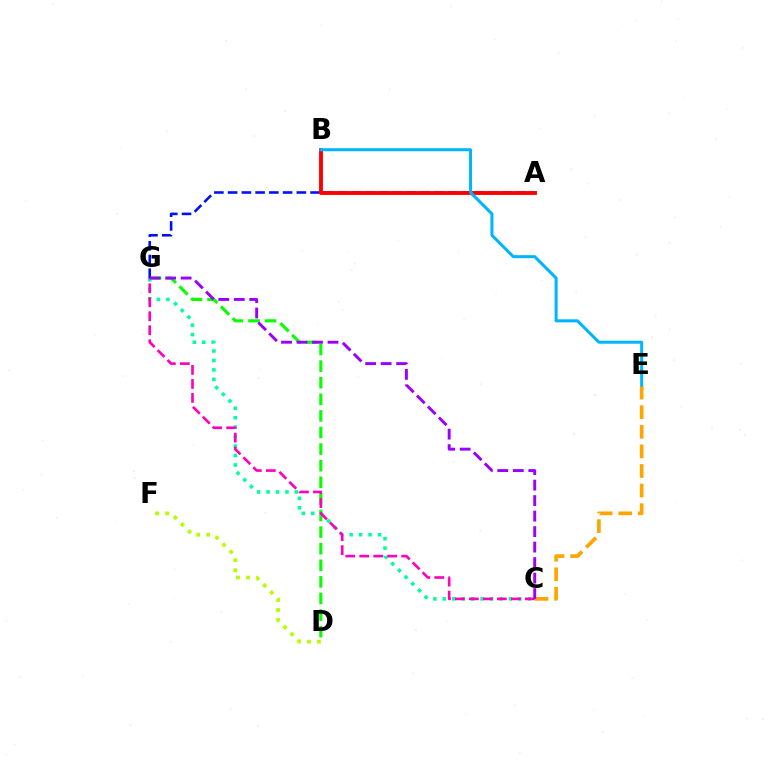{('D', 'G'): [{'color': '#08ff00', 'line_style': 'dashed', 'thickness': 2.25}], ('A', 'G'): [{'color': '#0010ff', 'line_style': 'dashed', 'thickness': 1.87}], ('C', 'E'): [{'color': '#ffa500', 'line_style': 'dashed', 'thickness': 2.66}], ('C', 'G'): [{'color': '#00ff9d', 'line_style': 'dotted', 'thickness': 2.57}, {'color': '#ff00bd', 'line_style': 'dashed', 'thickness': 1.9}, {'color': '#9b00ff', 'line_style': 'dashed', 'thickness': 2.11}], ('A', 'B'): [{'color': '#ff0000', 'line_style': 'solid', 'thickness': 2.79}], ('D', 'F'): [{'color': '#b3ff00', 'line_style': 'dotted', 'thickness': 2.72}], ('B', 'E'): [{'color': '#00b5ff', 'line_style': 'solid', 'thickness': 2.18}]}